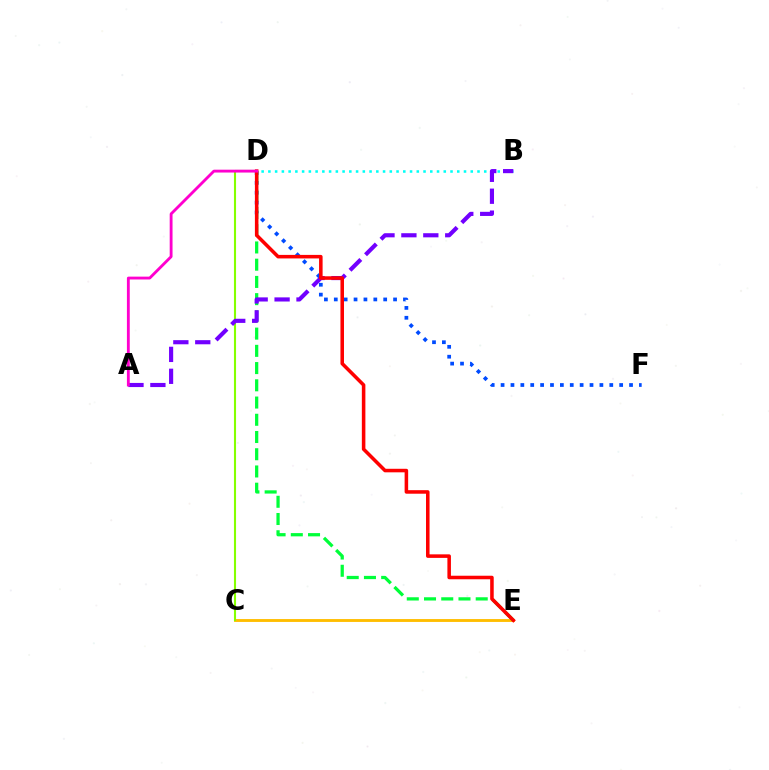{('C', 'E'): [{'color': '#ffbd00', 'line_style': 'solid', 'thickness': 2.07}], ('D', 'F'): [{'color': '#004bff', 'line_style': 'dotted', 'thickness': 2.68}], ('D', 'E'): [{'color': '#00ff39', 'line_style': 'dashed', 'thickness': 2.34}, {'color': '#ff0000', 'line_style': 'solid', 'thickness': 2.55}], ('C', 'D'): [{'color': '#84ff00', 'line_style': 'solid', 'thickness': 1.51}], ('B', 'D'): [{'color': '#00fff6', 'line_style': 'dotted', 'thickness': 1.83}], ('A', 'B'): [{'color': '#7200ff', 'line_style': 'dashed', 'thickness': 2.98}], ('A', 'D'): [{'color': '#ff00cf', 'line_style': 'solid', 'thickness': 2.05}]}